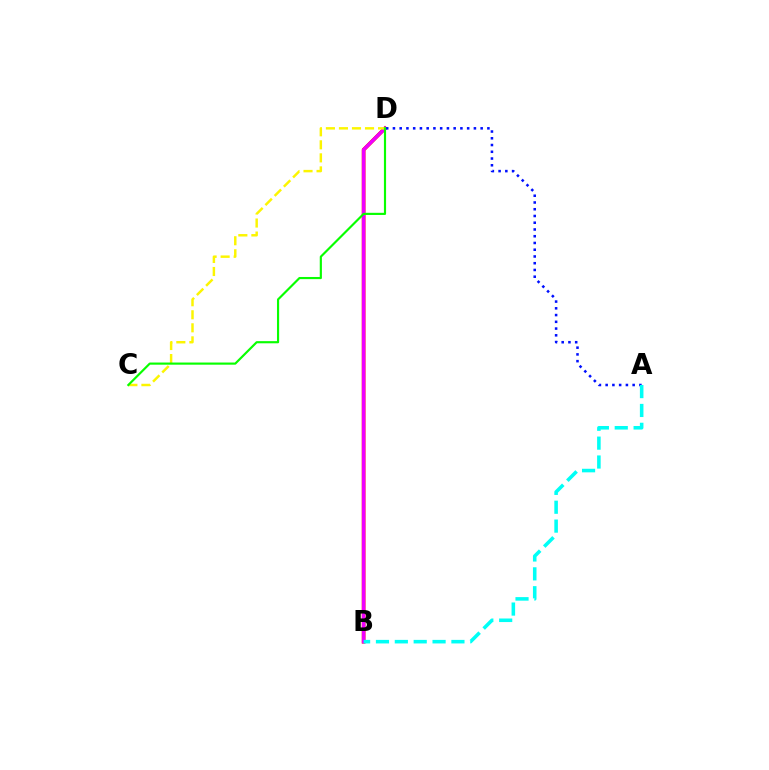{('B', 'D'): [{'color': '#ff0000', 'line_style': 'solid', 'thickness': 2.67}, {'color': '#ee00ff', 'line_style': 'solid', 'thickness': 2.41}], ('C', 'D'): [{'color': '#fcf500', 'line_style': 'dashed', 'thickness': 1.77}, {'color': '#08ff00', 'line_style': 'solid', 'thickness': 1.55}], ('A', 'D'): [{'color': '#0010ff', 'line_style': 'dotted', 'thickness': 1.83}], ('A', 'B'): [{'color': '#00fff6', 'line_style': 'dashed', 'thickness': 2.56}]}